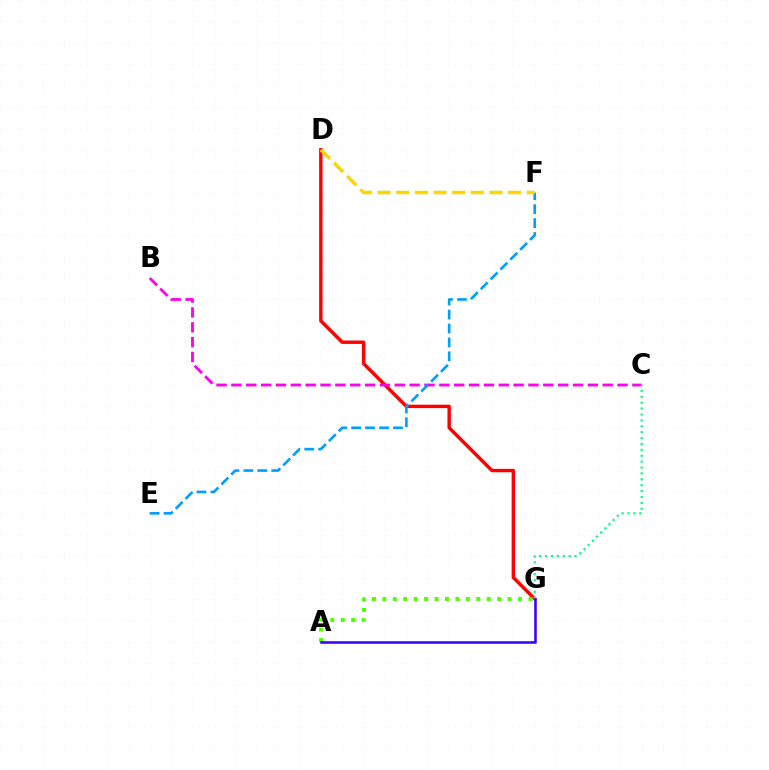{('D', 'G'): [{'color': '#ff0000', 'line_style': 'solid', 'thickness': 2.45}], ('B', 'C'): [{'color': '#ff00ed', 'line_style': 'dashed', 'thickness': 2.02}], ('A', 'G'): [{'color': '#4fff00', 'line_style': 'dotted', 'thickness': 2.84}, {'color': '#3700ff', 'line_style': 'solid', 'thickness': 1.84}], ('C', 'G'): [{'color': '#00ff86', 'line_style': 'dotted', 'thickness': 1.6}], ('E', 'F'): [{'color': '#009eff', 'line_style': 'dashed', 'thickness': 1.89}], ('D', 'F'): [{'color': '#ffd500', 'line_style': 'dashed', 'thickness': 2.53}]}